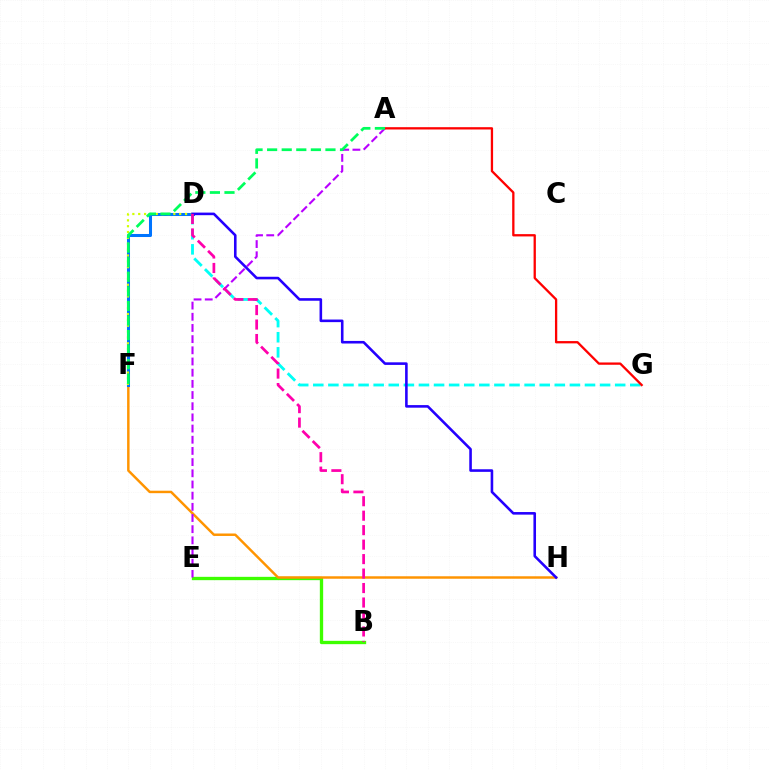{('B', 'E'): [{'color': '#3dff00', 'line_style': 'solid', 'thickness': 2.39}], ('D', 'G'): [{'color': '#00fff6', 'line_style': 'dashed', 'thickness': 2.05}], ('F', 'H'): [{'color': '#ff9400', 'line_style': 'solid', 'thickness': 1.77}], ('D', 'F'): [{'color': '#0074ff', 'line_style': 'solid', 'thickness': 2.19}, {'color': '#d1ff00', 'line_style': 'dotted', 'thickness': 1.59}], ('A', 'E'): [{'color': '#b900ff', 'line_style': 'dashed', 'thickness': 1.52}], ('D', 'H'): [{'color': '#2500ff', 'line_style': 'solid', 'thickness': 1.86}], ('A', 'G'): [{'color': '#ff0000', 'line_style': 'solid', 'thickness': 1.65}], ('B', 'D'): [{'color': '#ff00ac', 'line_style': 'dashed', 'thickness': 1.97}], ('A', 'F'): [{'color': '#00ff5c', 'line_style': 'dashed', 'thickness': 1.98}]}